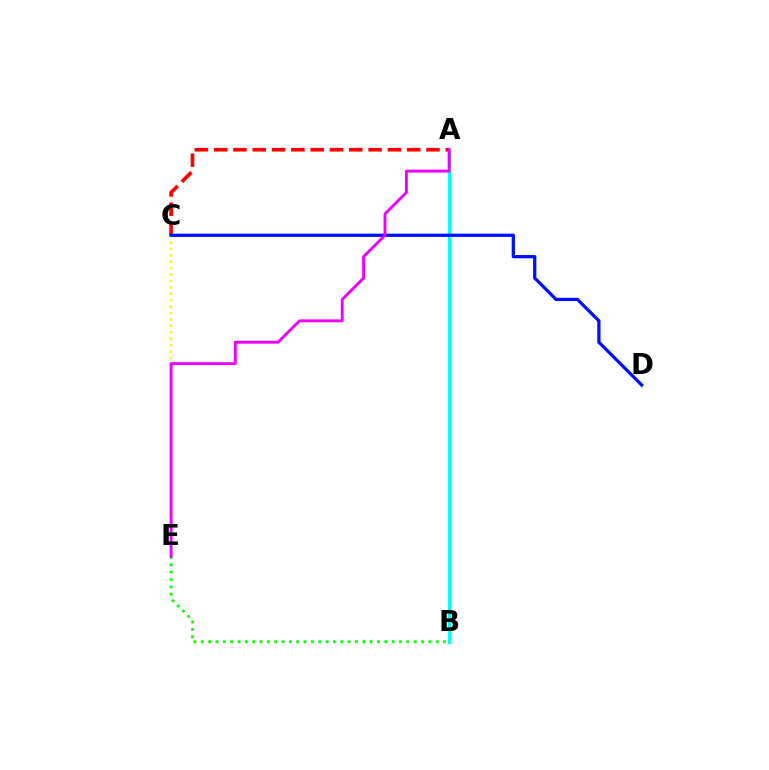{('A', 'B'): [{'color': '#00fff6', 'line_style': 'solid', 'thickness': 2.52}], ('C', 'E'): [{'color': '#fcf500', 'line_style': 'dotted', 'thickness': 1.74}], ('B', 'E'): [{'color': '#08ff00', 'line_style': 'dotted', 'thickness': 1.99}], ('A', 'C'): [{'color': '#ff0000', 'line_style': 'dashed', 'thickness': 2.62}], ('C', 'D'): [{'color': '#0010ff', 'line_style': 'solid', 'thickness': 2.36}], ('A', 'E'): [{'color': '#ee00ff', 'line_style': 'solid', 'thickness': 2.07}]}